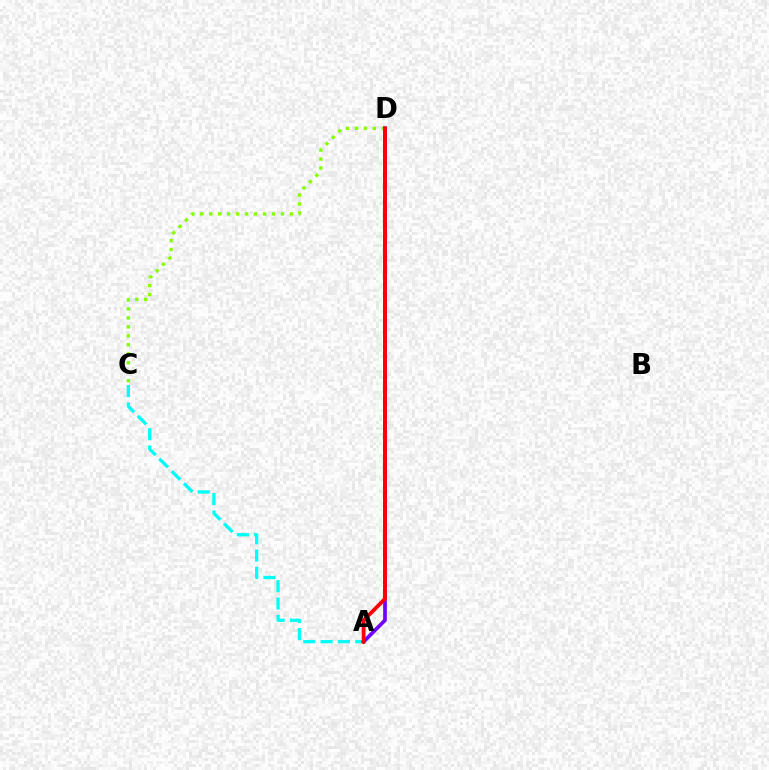{('C', 'D'): [{'color': '#84ff00', 'line_style': 'dotted', 'thickness': 2.44}], ('A', 'C'): [{'color': '#00fff6', 'line_style': 'dashed', 'thickness': 2.36}], ('A', 'D'): [{'color': '#7200ff', 'line_style': 'solid', 'thickness': 2.65}, {'color': '#ff0000', 'line_style': 'solid', 'thickness': 2.73}]}